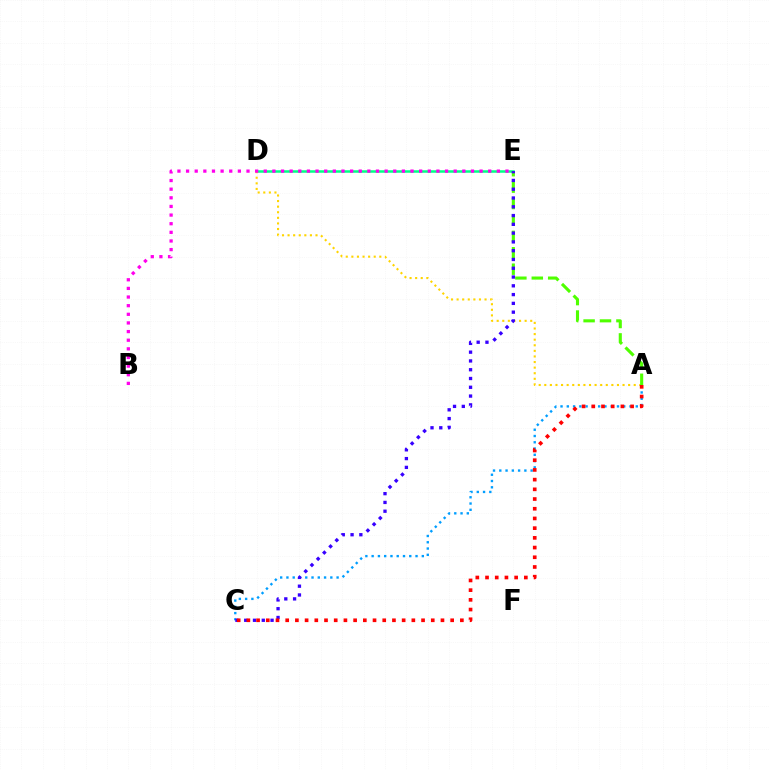{('D', 'E'): [{'color': '#00ff86', 'line_style': 'solid', 'thickness': 1.81}], ('A', 'D'): [{'color': '#ffd500', 'line_style': 'dotted', 'thickness': 1.52}], ('A', 'E'): [{'color': '#4fff00', 'line_style': 'dashed', 'thickness': 2.23}], ('A', 'C'): [{'color': '#009eff', 'line_style': 'dotted', 'thickness': 1.7}, {'color': '#ff0000', 'line_style': 'dotted', 'thickness': 2.64}], ('C', 'E'): [{'color': '#3700ff', 'line_style': 'dotted', 'thickness': 2.39}], ('B', 'E'): [{'color': '#ff00ed', 'line_style': 'dotted', 'thickness': 2.35}]}